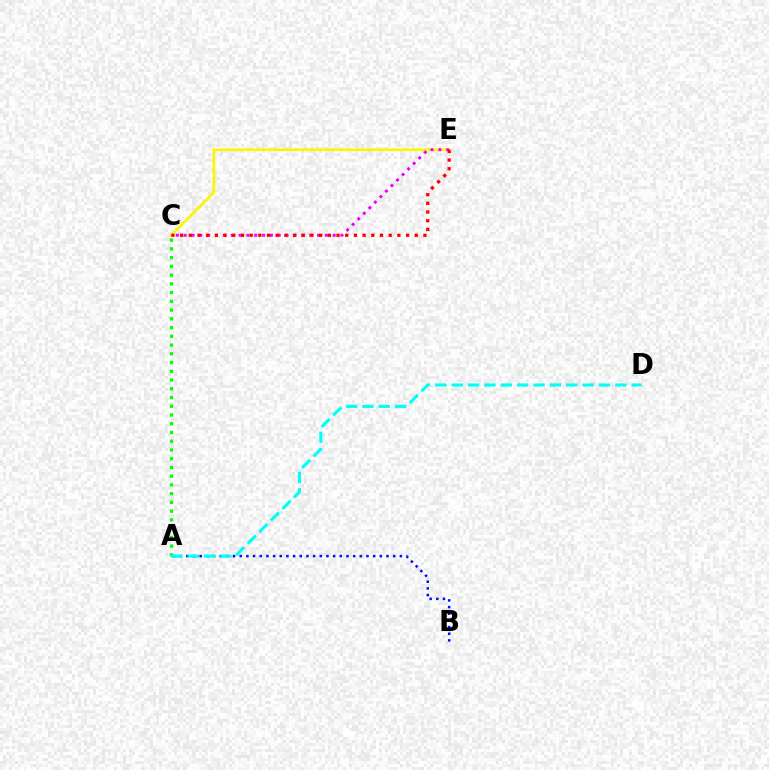{('C', 'E'): [{'color': '#fcf500', 'line_style': 'solid', 'thickness': 1.87}, {'color': '#ee00ff', 'line_style': 'dotted', 'thickness': 2.13}, {'color': '#ff0000', 'line_style': 'dotted', 'thickness': 2.36}], ('A', 'C'): [{'color': '#08ff00', 'line_style': 'dotted', 'thickness': 2.38}], ('A', 'B'): [{'color': '#0010ff', 'line_style': 'dotted', 'thickness': 1.81}], ('A', 'D'): [{'color': '#00fff6', 'line_style': 'dashed', 'thickness': 2.22}]}